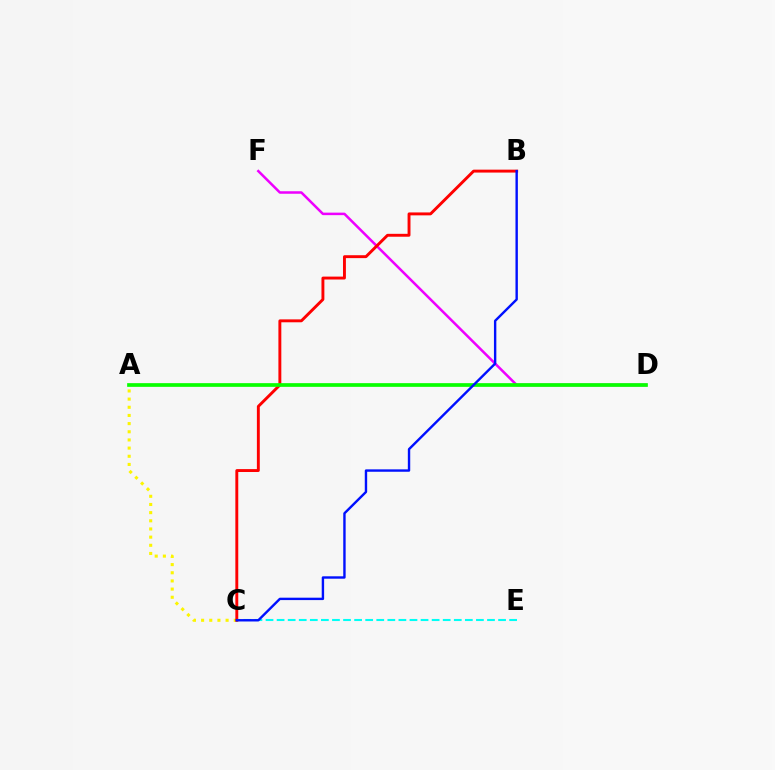{('A', 'C'): [{'color': '#fcf500', 'line_style': 'dotted', 'thickness': 2.22}], ('D', 'F'): [{'color': '#ee00ff', 'line_style': 'solid', 'thickness': 1.81}], ('B', 'C'): [{'color': '#ff0000', 'line_style': 'solid', 'thickness': 2.09}, {'color': '#0010ff', 'line_style': 'solid', 'thickness': 1.73}], ('C', 'E'): [{'color': '#00fff6', 'line_style': 'dashed', 'thickness': 1.5}], ('A', 'D'): [{'color': '#08ff00', 'line_style': 'solid', 'thickness': 2.66}]}